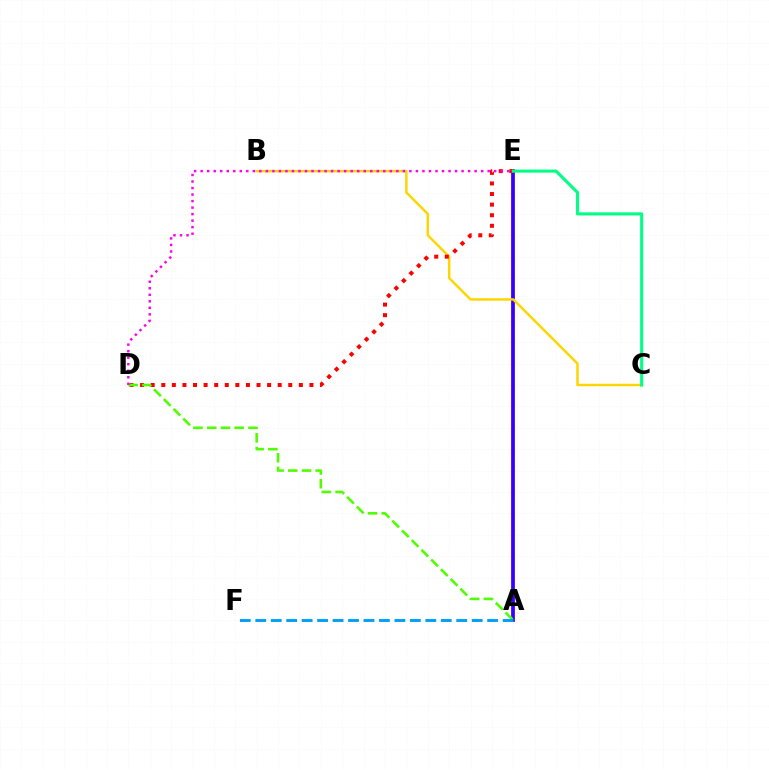{('A', 'E'): [{'color': '#3700ff', 'line_style': 'solid', 'thickness': 2.7}], ('B', 'C'): [{'color': '#ffd500', 'line_style': 'solid', 'thickness': 1.78}], ('D', 'E'): [{'color': '#ff0000', 'line_style': 'dotted', 'thickness': 2.88}, {'color': '#ff00ed', 'line_style': 'dotted', 'thickness': 1.77}], ('C', 'E'): [{'color': '#00ff86', 'line_style': 'solid', 'thickness': 2.23}], ('A', 'D'): [{'color': '#4fff00', 'line_style': 'dashed', 'thickness': 1.87}], ('A', 'F'): [{'color': '#009eff', 'line_style': 'dashed', 'thickness': 2.1}]}